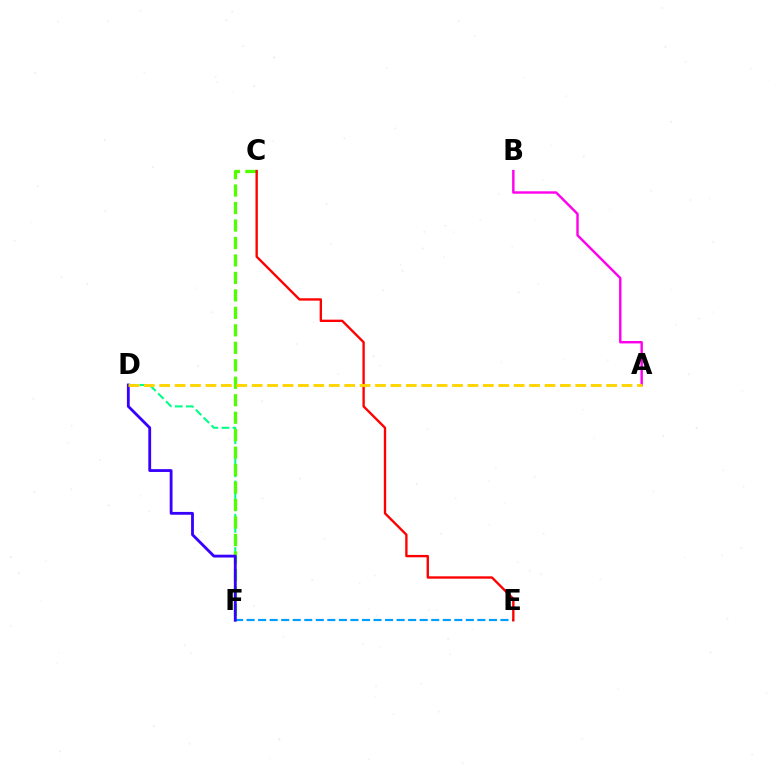{('E', 'F'): [{'color': '#009eff', 'line_style': 'dashed', 'thickness': 1.57}], ('D', 'F'): [{'color': '#00ff86', 'line_style': 'dashed', 'thickness': 1.51}, {'color': '#3700ff', 'line_style': 'solid', 'thickness': 2.03}], ('C', 'F'): [{'color': '#4fff00', 'line_style': 'dashed', 'thickness': 2.37}], ('A', 'B'): [{'color': '#ff00ed', 'line_style': 'solid', 'thickness': 1.74}], ('C', 'E'): [{'color': '#ff0000', 'line_style': 'solid', 'thickness': 1.7}], ('A', 'D'): [{'color': '#ffd500', 'line_style': 'dashed', 'thickness': 2.09}]}